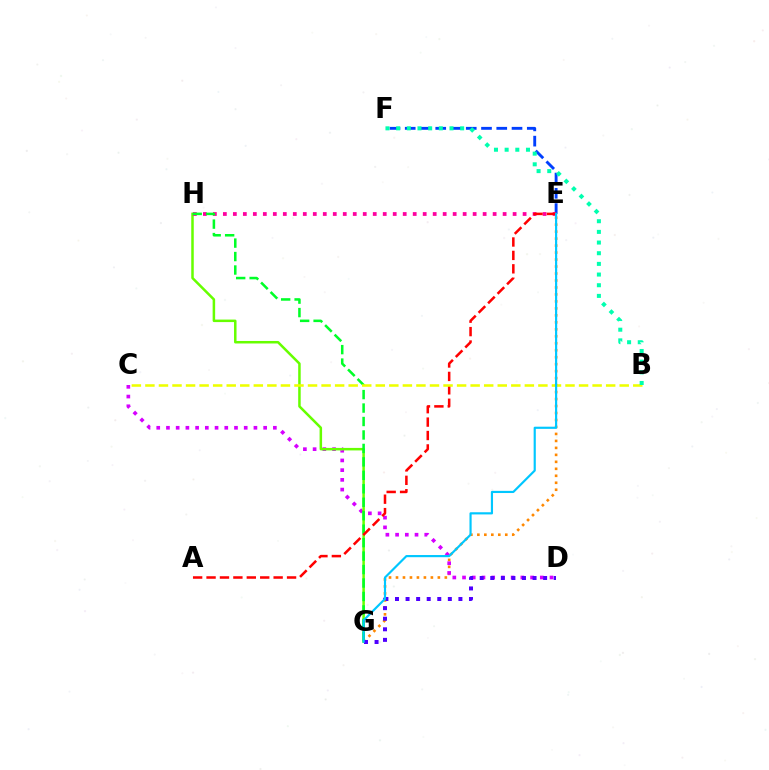{('E', 'G'): [{'color': '#ff8800', 'line_style': 'dotted', 'thickness': 1.9}, {'color': '#00c7ff', 'line_style': 'solid', 'thickness': 1.56}], ('C', 'D'): [{'color': '#d600ff', 'line_style': 'dotted', 'thickness': 2.64}], ('E', 'F'): [{'color': '#003fff', 'line_style': 'dashed', 'thickness': 2.07}], ('G', 'H'): [{'color': '#66ff00', 'line_style': 'solid', 'thickness': 1.81}, {'color': '#00ff27', 'line_style': 'dashed', 'thickness': 1.83}], ('E', 'H'): [{'color': '#ff00a0', 'line_style': 'dotted', 'thickness': 2.71}], ('A', 'E'): [{'color': '#ff0000', 'line_style': 'dashed', 'thickness': 1.82}], ('B', 'C'): [{'color': '#eeff00', 'line_style': 'dashed', 'thickness': 1.84}], ('D', 'G'): [{'color': '#4f00ff', 'line_style': 'dotted', 'thickness': 2.87}], ('B', 'F'): [{'color': '#00ffaf', 'line_style': 'dotted', 'thickness': 2.9}]}